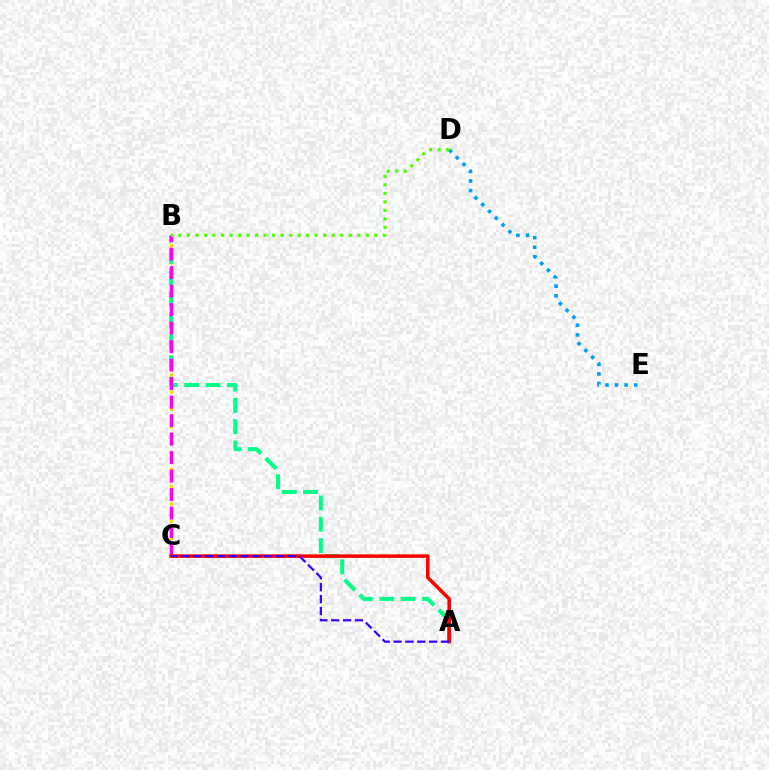{('B', 'C'): [{'color': '#ffd500', 'line_style': 'dotted', 'thickness': 2.34}, {'color': '#ff00ed', 'line_style': 'dashed', 'thickness': 2.51}], ('A', 'B'): [{'color': '#00ff86', 'line_style': 'dashed', 'thickness': 2.9}], ('A', 'C'): [{'color': '#ff0000', 'line_style': 'solid', 'thickness': 2.56}, {'color': '#3700ff', 'line_style': 'dashed', 'thickness': 1.61}], ('D', 'E'): [{'color': '#009eff', 'line_style': 'dotted', 'thickness': 2.6}], ('B', 'D'): [{'color': '#4fff00', 'line_style': 'dotted', 'thickness': 2.31}]}